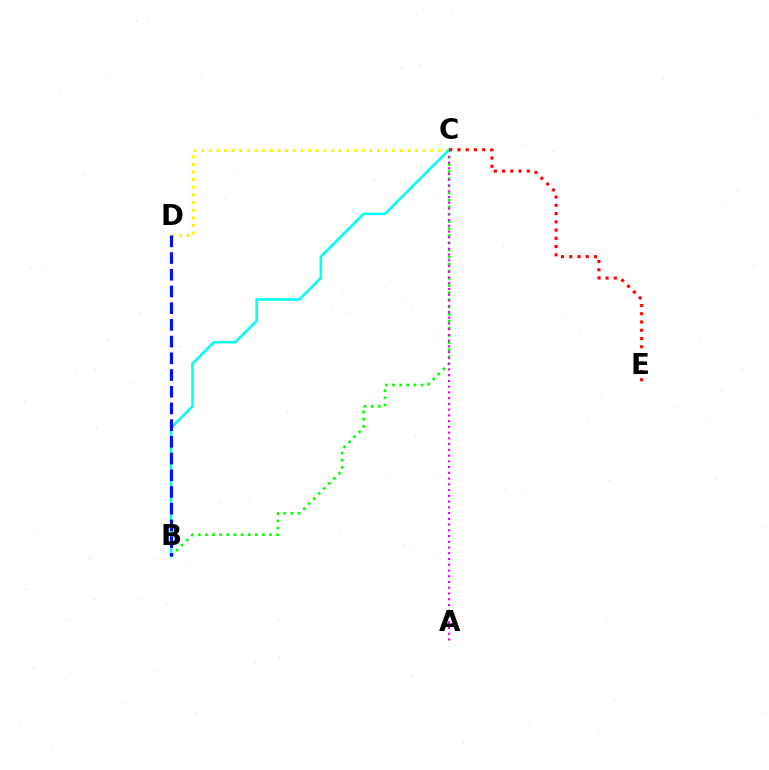{('B', 'C'): [{'color': '#08ff00', 'line_style': 'dotted', 'thickness': 1.94}, {'color': '#00fff6', 'line_style': 'solid', 'thickness': 1.83}], ('A', 'C'): [{'color': '#ee00ff', 'line_style': 'dotted', 'thickness': 1.56}], ('C', 'D'): [{'color': '#fcf500', 'line_style': 'dotted', 'thickness': 2.08}], ('B', 'D'): [{'color': '#0010ff', 'line_style': 'dashed', 'thickness': 2.27}], ('C', 'E'): [{'color': '#ff0000', 'line_style': 'dotted', 'thickness': 2.24}]}